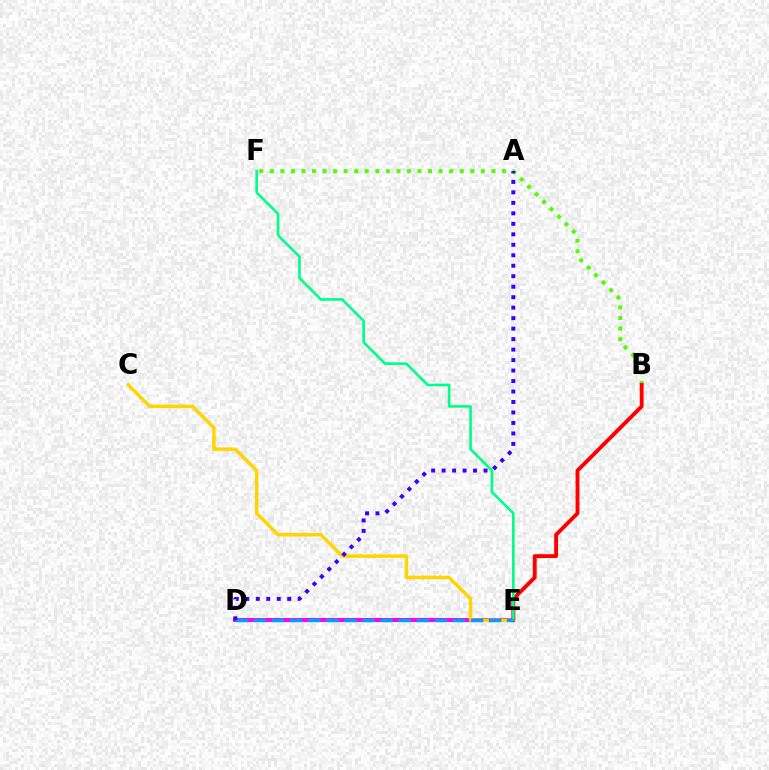{('D', 'E'): [{'color': '#ff00ed', 'line_style': 'solid', 'thickness': 2.9}, {'color': '#009eff', 'line_style': 'dashed', 'thickness': 2.46}], ('B', 'F'): [{'color': '#4fff00', 'line_style': 'dotted', 'thickness': 2.87}], ('C', 'E'): [{'color': '#ffd500', 'line_style': 'solid', 'thickness': 2.48}], ('B', 'E'): [{'color': '#ff0000', 'line_style': 'solid', 'thickness': 2.79}], ('E', 'F'): [{'color': '#00ff86', 'line_style': 'solid', 'thickness': 1.9}], ('A', 'D'): [{'color': '#3700ff', 'line_style': 'dotted', 'thickness': 2.85}]}